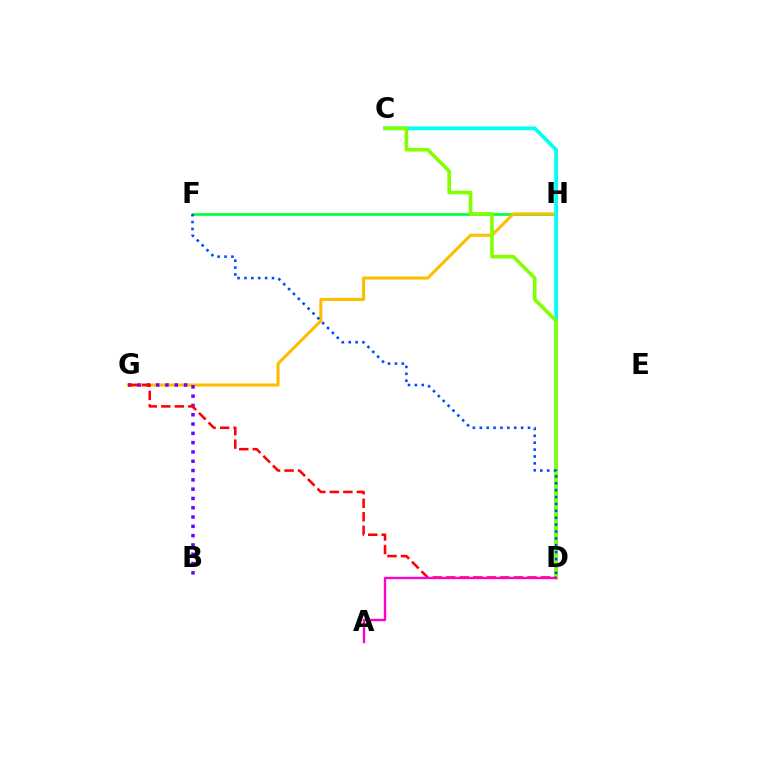{('F', 'H'): [{'color': '#00ff39', 'line_style': 'solid', 'thickness': 1.92}], ('G', 'H'): [{'color': '#ffbd00', 'line_style': 'solid', 'thickness': 2.2}], ('B', 'G'): [{'color': '#7200ff', 'line_style': 'dotted', 'thickness': 2.53}], ('C', 'D'): [{'color': '#00fff6', 'line_style': 'solid', 'thickness': 2.68}, {'color': '#84ff00', 'line_style': 'solid', 'thickness': 2.61}], ('D', 'F'): [{'color': '#004bff', 'line_style': 'dotted', 'thickness': 1.87}], ('D', 'G'): [{'color': '#ff0000', 'line_style': 'dashed', 'thickness': 1.84}], ('A', 'D'): [{'color': '#ff00cf', 'line_style': 'solid', 'thickness': 1.7}]}